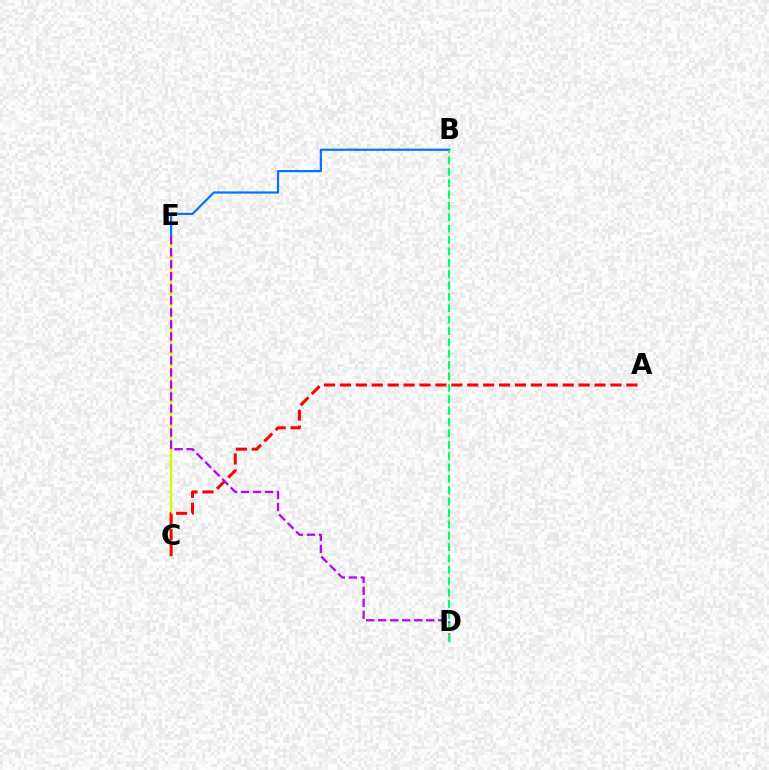{('C', 'E'): [{'color': '#d1ff00', 'line_style': 'solid', 'thickness': 1.69}], ('B', 'E'): [{'color': '#0074ff', 'line_style': 'solid', 'thickness': 1.58}], ('A', 'C'): [{'color': '#ff0000', 'line_style': 'dashed', 'thickness': 2.16}], ('D', 'E'): [{'color': '#b900ff', 'line_style': 'dashed', 'thickness': 1.63}], ('B', 'D'): [{'color': '#00ff5c', 'line_style': 'dashed', 'thickness': 1.54}]}